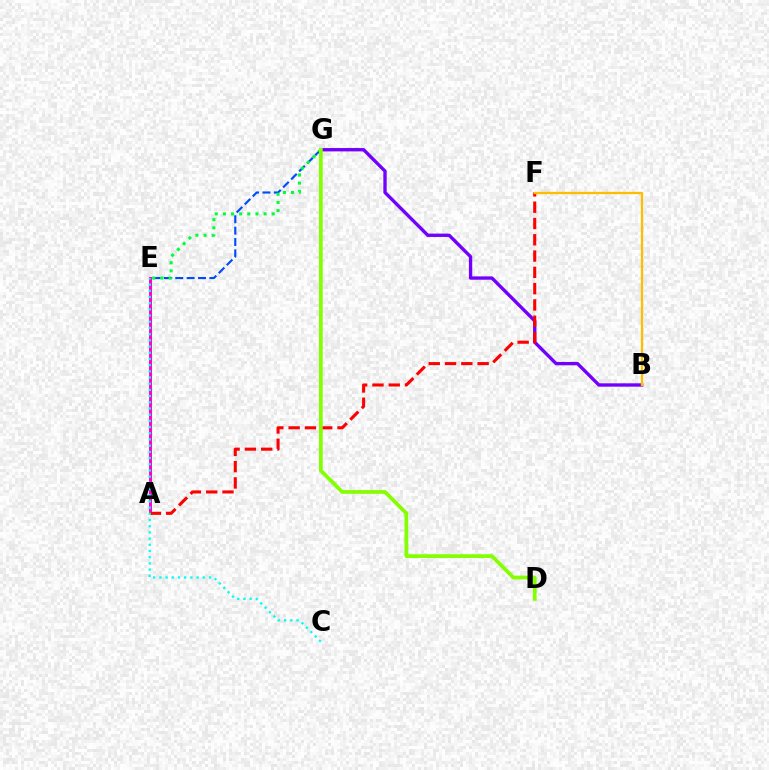{('E', 'G'): [{'color': '#004bff', 'line_style': 'dashed', 'thickness': 1.54}, {'color': '#00ff39', 'line_style': 'dotted', 'thickness': 2.21}], ('A', 'E'): [{'color': '#ff00cf', 'line_style': 'solid', 'thickness': 2.13}], ('B', 'G'): [{'color': '#7200ff', 'line_style': 'solid', 'thickness': 2.41}], ('A', 'F'): [{'color': '#ff0000', 'line_style': 'dashed', 'thickness': 2.21}], ('B', 'F'): [{'color': '#ffbd00', 'line_style': 'solid', 'thickness': 1.66}], ('D', 'G'): [{'color': '#84ff00', 'line_style': 'solid', 'thickness': 2.69}], ('C', 'E'): [{'color': '#00fff6', 'line_style': 'dotted', 'thickness': 1.68}]}